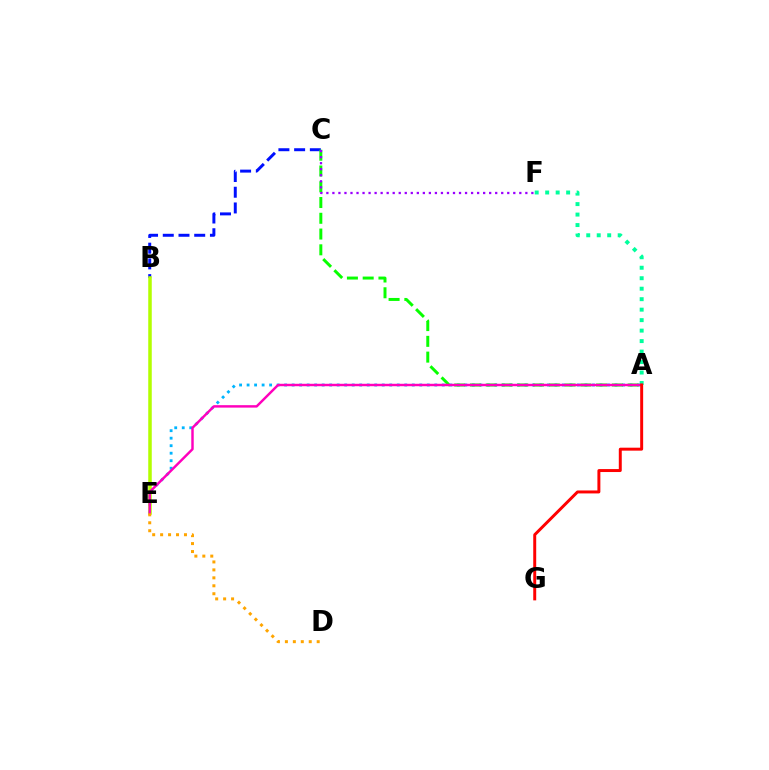{('B', 'C'): [{'color': '#0010ff', 'line_style': 'dashed', 'thickness': 2.14}], ('A', 'E'): [{'color': '#00b5ff', 'line_style': 'dotted', 'thickness': 2.04}, {'color': '#ff00bd', 'line_style': 'solid', 'thickness': 1.76}], ('B', 'E'): [{'color': '#b3ff00', 'line_style': 'solid', 'thickness': 2.53}], ('A', 'F'): [{'color': '#00ff9d', 'line_style': 'dotted', 'thickness': 2.85}], ('A', 'C'): [{'color': '#08ff00', 'line_style': 'dashed', 'thickness': 2.14}], ('A', 'G'): [{'color': '#ff0000', 'line_style': 'solid', 'thickness': 2.13}], ('D', 'E'): [{'color': '#ffa500', 'line_style': 'dotted', 'thickness': 2.16}], ('C', 'F'): [{'color': '#9b00ff', 'line_style': 'dotted', 'thickness': 1.64}]}